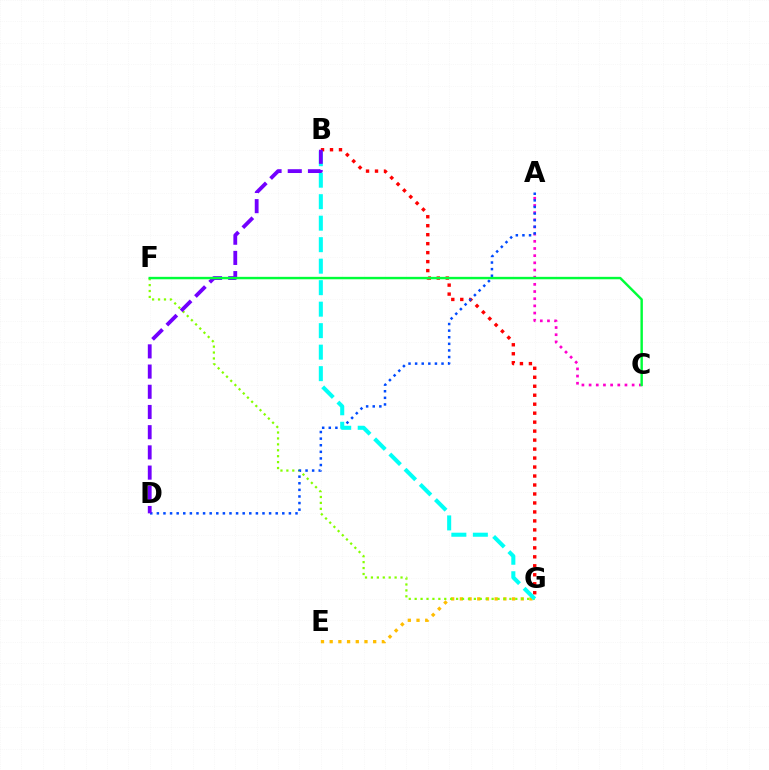{('B', 'G'): [{'color': '#ff0000', 'line_style': 'dotted', 'thickness': 2.44}, {'color': '#00fff6', 'line_style': 'dashed', 'thickness': 2.92}], ('A', 'C'): [{'color': '#ff00cf', 'line_style': 'dotted', 'thickness': 1.95}], ('E', 'G'): [{'color': '#ffbd00', 'line_style': 'dotted', 'thickness': 2.36}], ('F', 'G'): [{'color': '#84ff00', 'line_style': 'dotted', 'thickness': 1.61}], ('A', 'D'): [{'color': '#004bff', 'line_style': 'dotted', 'thickness': 1.79}], ('B', 'D'): [{'color': '#7200ff', 'line_style': 'dashed', 'thickness': 2.74}], ('C', 'F'): [{'color': '#00ff39', 'line_style': 'solid', 'thickness': 1.75}]}